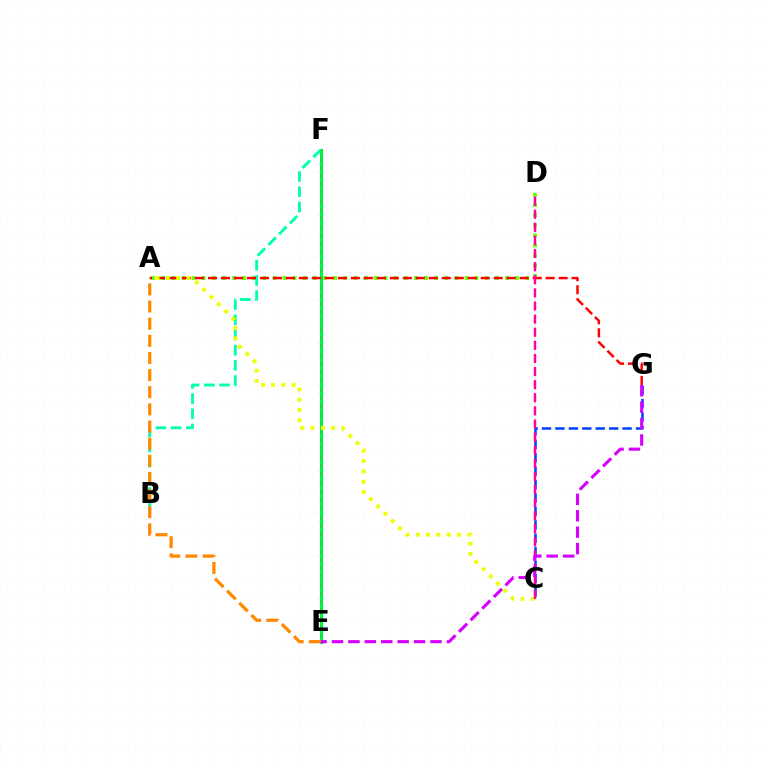{('E', 'F'): [{'color': '#4f00ff', 'line_style': 'solid', 'thickness': 2.0}, {'color': '#00c7ff', 'line_style': 'dotted', 'thickness': 2.32}, {'color': '#00ff27', 'line_style': 'solid', 'thickness': 1.88}], ('A', 'D'): [{'color': '#66ff00', 'line_style': 'dotted', 'thickness': 2.75}], ('B', 'F'): [{'color': '#00ffaf', 'line_style': 'dashed', 'thickness': 2.06}], ('C', 'G'): [{'color': '#003fff', 'line_style': 'dashed', 'thickness': 1.82}], ('A', 'G'): [{'color': '#ff0000', 'line_style': 'dashed', 'thickness': 1.76}], ('A', 'C'): [{'color': '#eeff00', 'line_style': 'dotted', 'thickness': 2.79}], ('A', 'E'): [{'color': '#ff8800', 'line_style': 'dashed', 'thickness': 2.33}], ('C', 'D'): [{'color': '#ff00a0', 'line_style': 'dashed', 'thickness': 1.78}], ('E', 'G'): [{'color': '#d600ff', 'line_style': 'dashed', 'thickness': 2.23}]}